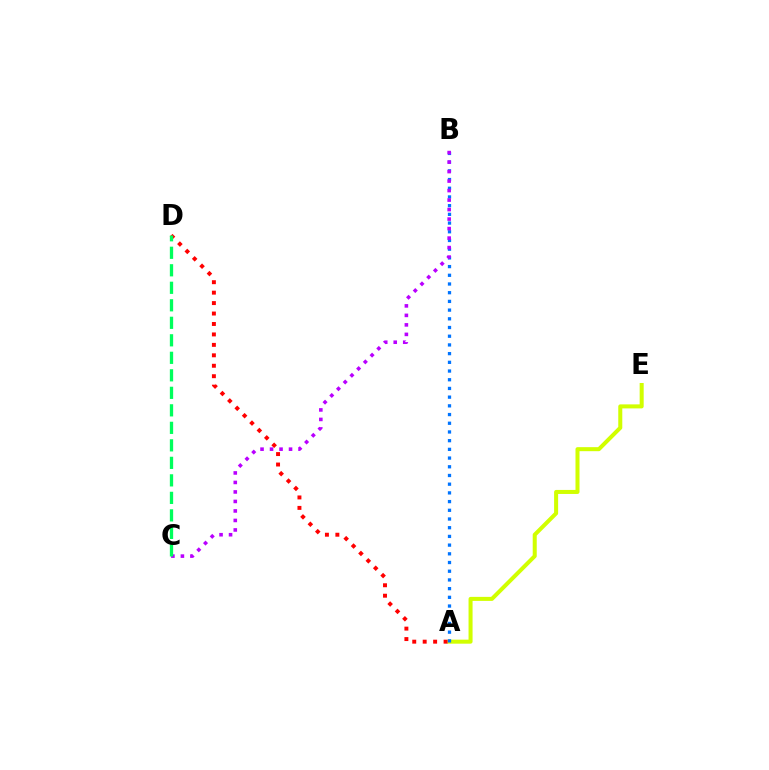{('A', 'E'): [{'color': '#d1ff00', 'line_style': 'solid', 'thickness': 2.9}], ('A', 'D'): [{'color': '#ff0000', 'line_style': 'dotted', 'thickness': 2.84}], ('A', 'B'): [{'color': '#0074ff', 'line_style': 'dotted', 'thickness': 2.36}], ('B', 'C'): [{'color': '#b900ff', 'line_style': 'dotted', 'thickness': 2.58}], ('C', 'D'): [{'color': '#00ff5c', 'line_style': 'dashed', 'thickness': 2.38}]}